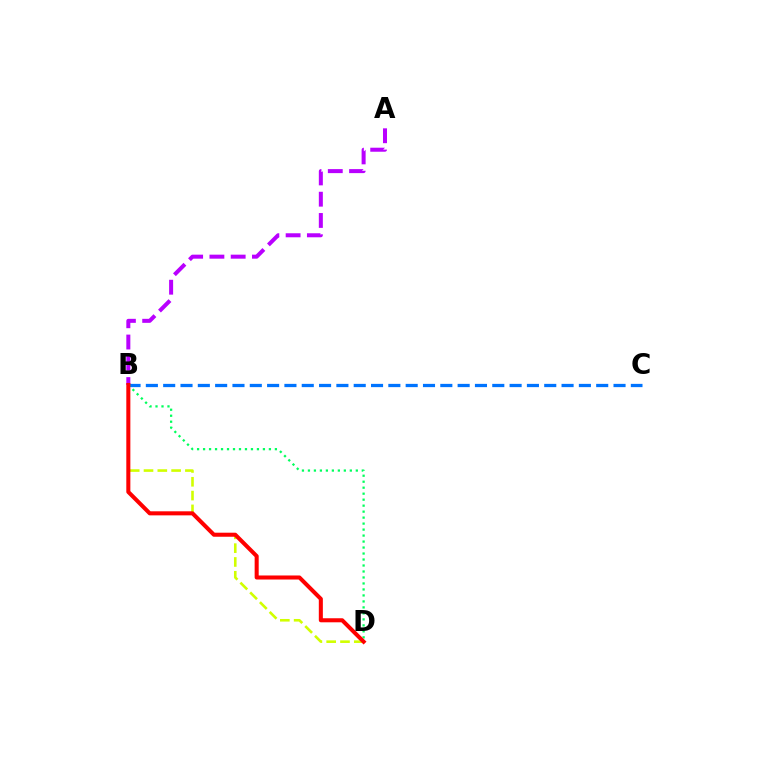{('A', 'B'): [{'color': '#b900ff', 'line_style': 'dashed', 'thickness': 2.89}], ('B', 'C'): [{'color': '#0074ff', 'line_style': 'dashed', 'thickness': 2.35}], ('B', 'D'): [{'color': '#d1ff00', 'line_style': 'dashed', 'thickness': 1.88}, {'color': '#00ff5c', 'line_style': 'dotted', 'thickness': 1.63}, {'color': '#ff0000', 'line_style': 'solid', 'thickness': 2.91}]}